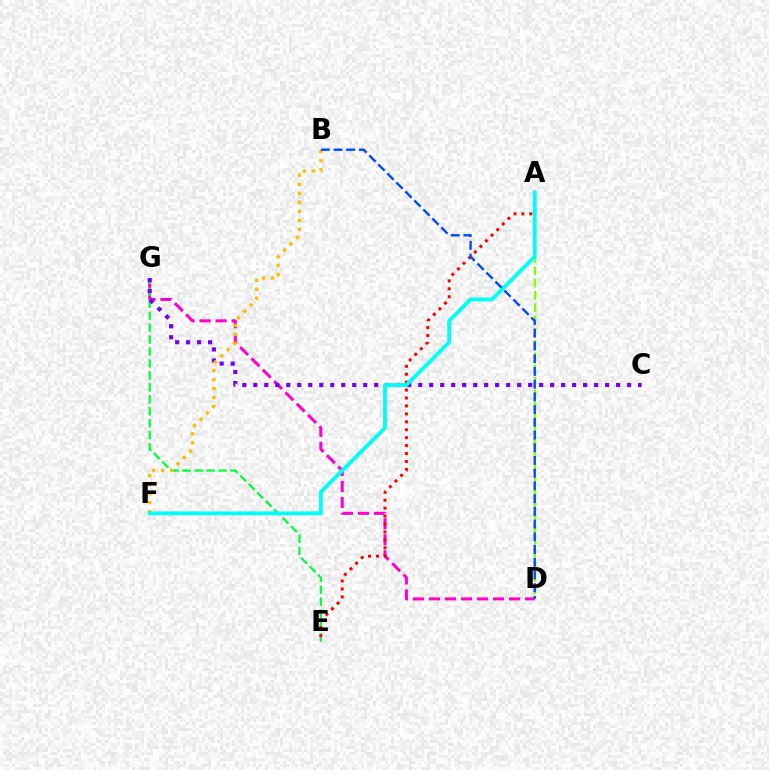{('D', 'G'): [{'color': '#ff00cf', 'line_style': 'dashed', 'thickness': 2.17}], ('A', 'D'): [{'color': '#84ff00', 'line_style': 'dashed', 'thickness': 1.67}], ('E', 'G'): [{'color': '#00ff39', 'line_style': 'dashed', 'thickness': 1.62}], ('C', 'G'): [{'color': '#7200ff', 'line_style': 'dotted', 'thickness': 2.99}], ('A', 'E'): [{'color': '#ff0000', 'line_style': 'dotted', 'thickness': 2.16}], ('B', 'F'): [{'color': '#ffbd00', 'line_style': 'dotted', 'thickness': 2.45}], ('A', 'F'): [{'color': '#00fff6', 'line_style': 'solid', 'thickness': 2.77}], ('B', 'D'): [{'color': '#004bff', 'line_style': 'dashed', 'thickness': 1.73}]}